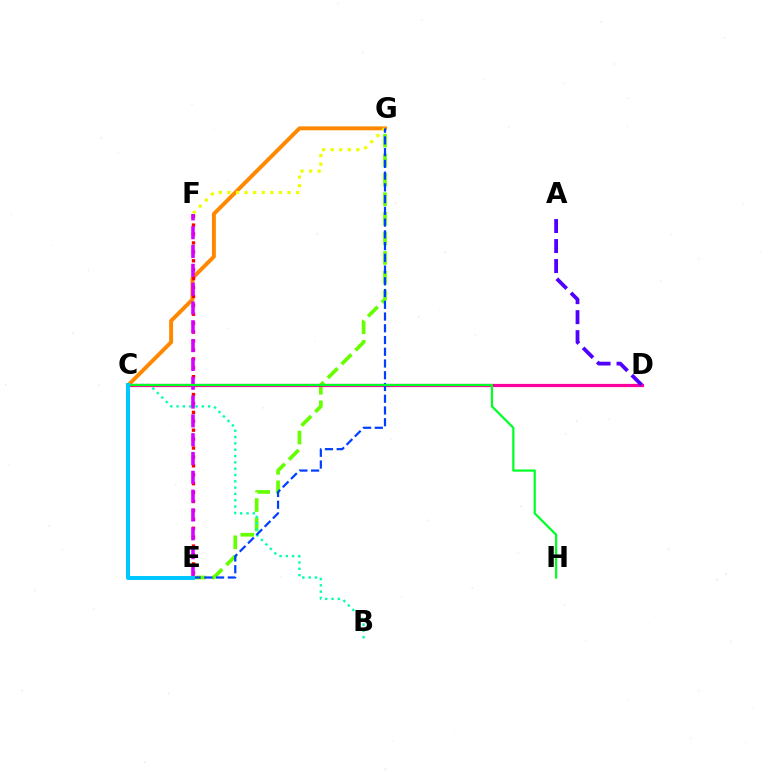{('C', 'G'): [{'color': '#ff8800', 'line_style': 'solid', 'thickness': 2.83}], ('E', 'G'): [{'color': '#66ff00', 'line_style': 'dashed', 'thickness': 2.66}, {'color': '#003fff', 'line_style': 'dashed', 'thickness': 1.6}], ('F', 'G'): [{'color': '#eeff00', 'line_style': 'dotted', 'thickness': 2.33}], ('B', 'C'): [{'color': '#00ffaf', 'line_style': 'dotted', 'thickness': 1.72}], ('C', 'D'): [{'color': '#ff00a0', 'line_style': 'solid', 'thickness': 2.31}], ('E', 'F'): [{'color': '#ff0000', 'line_style': 'dotted', 'thickness': 2.42}, {'color': '#d600ff', 'line_style': 'dashed', 'thickness': 2.56}], ('A', 'D'): [{'color': '#4f00ff', 'line_style': 'dashed', 'thickness': 2.72}], ('C', 'H'): [{'color': '#00ff27', 'line_style': 'solid', 'thickness': 1.6}], ('C', 'E'): [{'color': '#00c7ff', 'line_style': 'solid', 'thickness': 2.88}]}